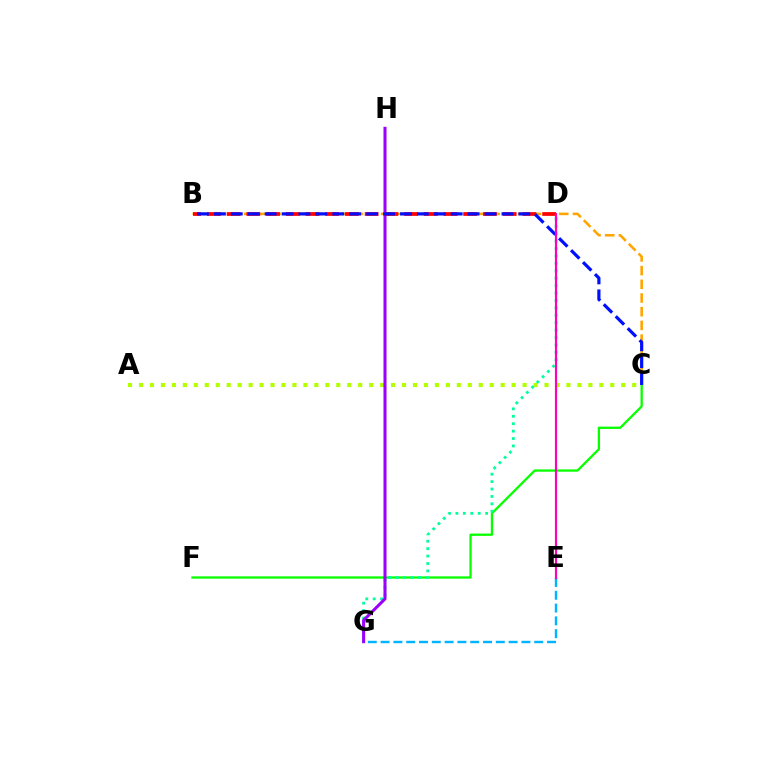{('A', 'C'): [{'color': '#b3ff00', 'line_style': 'dotted', 'thickness': 2.98}], ('C', 'F'): [{'color': '#08ff00', 'line_style': 'solid', 'thickness': 1.66}], ('B', 'C'): [{'color': '#ffa500', 'line_style': 'dashed', 'thickness': 1.86}, {'color': '#0010ff', 'line_style': 'dashed', 'thickness': 2.3}], ('D', 'G'): [{'color': '#00ff9d', 'line_style': 'dotted', 'thickness': 2.02}], ('G', 'H'): [{'color': '#9b00ff', 'line_style': 'solid', 'thickness': 2.19}], ('E', 'G'): [{'color': '#00b5ff', 'line_style': 'dashed', 'thickness': 1.74}], ('B', 'D'): [{'color': '#ff0000', 'line_style': 'dashed', 'thickness': 2.68}], ('D', 'E'): [{'color': '#ff00bd', 'line_style': 'solid', 'thickness': 1.56}]}